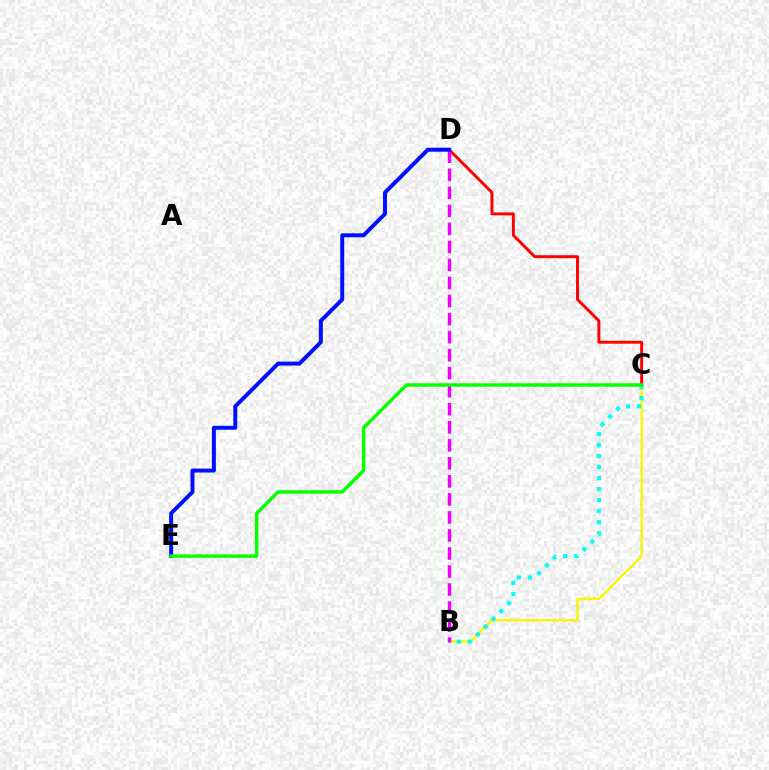{('B', 'C'): [{'color': '#fcf500', 'line_style': 'solid', 'thickness': 1.73}, {'color': '#00fff6', 'line_style': 'dotted', 'thickness': 3.0}], ('C', 'D'): [{'color': '#ff0000', 'line_style': 'solid', 'thickness': 2.11}], ('B', 'D'): [{'color': '#ee00ff', 'line_style': 'dashed', 'thickness': 2.45}], ('D', 'E'): [{'color': '#0010ff', 'line_style': 'solid', 'thickness': 2.85}], ('C', 'E'): [{'color': '#08ff00', 'line_style': 'solid', 'thickness': 2.49}]}